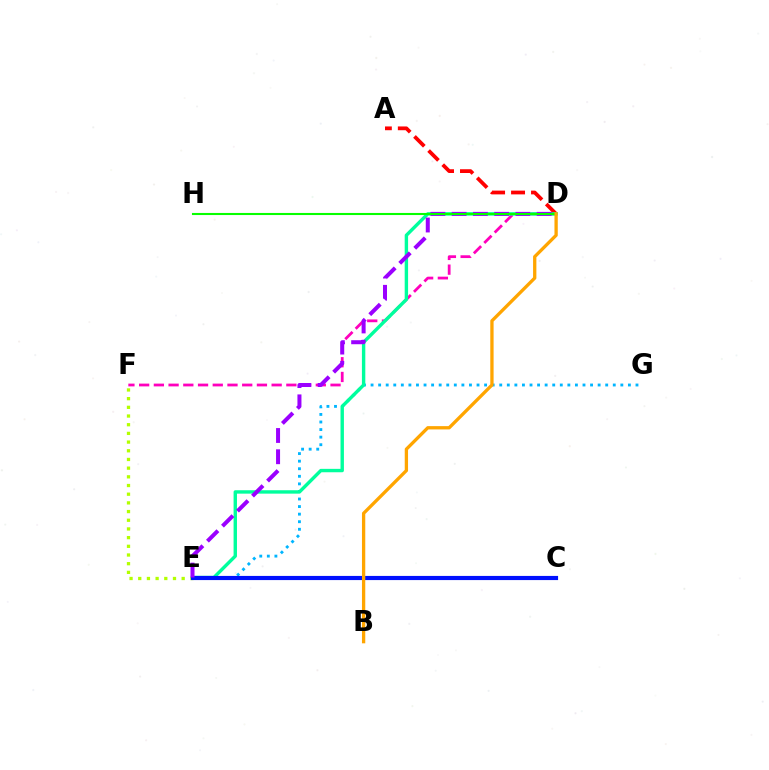{('D', 'F'): [{'color': '#ff00bd', 'line_style': 'dashed', 'thickness': 2.0}], ('E', 'G'): [{'color': '#00b5ff', 'line_style': 'dotted', 'thickness': 2.06}], ('A', 'D'): [{'color': '#ff0000', 'line_style': 'dashed', 'thickness': 2.71}], ('E', 'F'): [{'color': '#b3ff00', 'line_style': 'dotted', 'thickness': 2.36}], ('D', 'E'): [{'color': '#00ff9d', 'line_style': 'solid', 'thickness': 2.45}, {'color': '#9b00ff', 'line_style': 'dashed', 'thickness': 2.89}], ('C', 'E'): [{'color': '#0010ff', 'line_style': 'solid', 'thickness': 2.99}], ('D', 'H'): [{'color': '#08ff00', 'line_style': 'solid', 'thickness': 1.51}], ('B', 'D'): [{'color': '#ffa500', 'line_style': 'solid', 'thickness': 2.38}]}